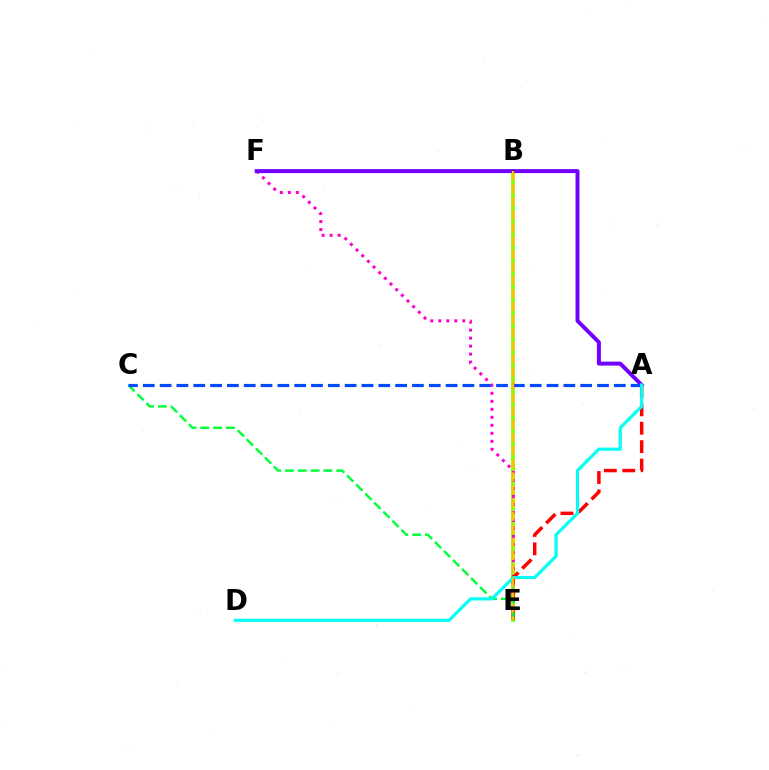{('B', 'E'): [{'color': '#84ff00', 'line_style': 'solid', 'thickness': 2.71}, {'color': '#ffbd00', 'line_style': 'dashed', 'thickness': 1.78}], ('E', 'F'): [{'color': '#ff00cf', 'line_style': 'dotted', 'thickness': 2.17}], ('A', 'F'): [{'color': '#7200ff', 'line_style': 'solid', 'thickness': 2.86}], ('A', 'E'): [{'color': '#ff0000', 'line_style': 'dashed', 'thickness': 2.5}], ('C', 'E'): [{'color': '#00ff39', 'line_style': 'dashed', 'thickness': 1.74}], ('A', 'C'): [{'color': '#004bff', 'line_style': 'dashed', 'thickness': 2.29}], ('A', 'D'): [{'color': '#00fff6', 'line_style': 'solid', 'thickness': 2.26}]}